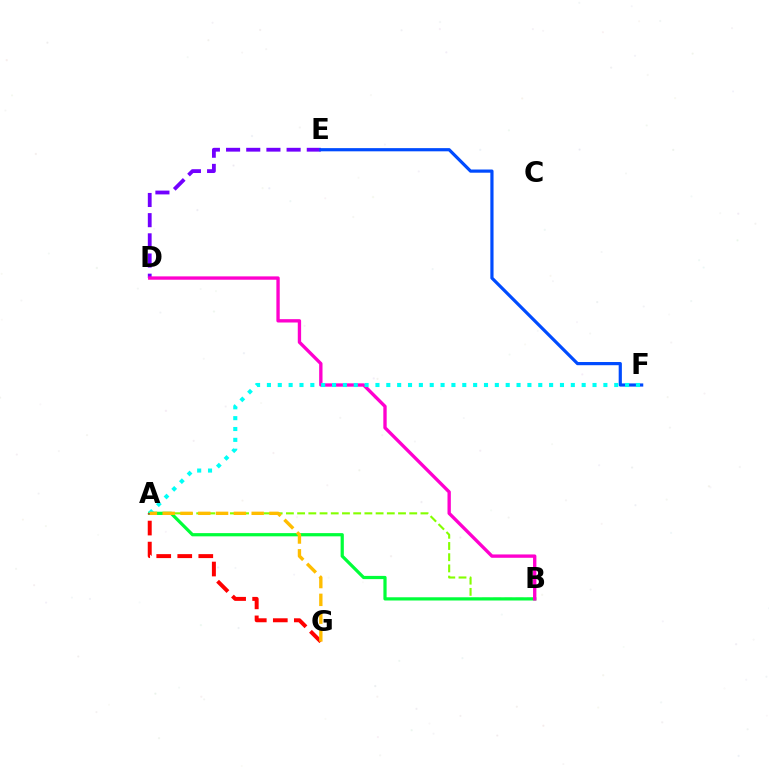{('A', 'B'): [{'color': '#84ff00', 'line_style': 'dashed', 'thickness': 1.52}, {'color': '#00ff39', 'line_style': 'solid', 'thickness': 2.32}], ('D', 'E'): [{'color': '#7200ff', 'line_style': 'dashed', 'thickness': 2.74}], ('B', 'D'): [{'color': '#ff00cf', 'line_style': 'solid', 'thickness': 2.41}], ('E', 'F'): [{'color': '#004bff', 'line_style': 'solid', 'thickness': 2.3}], ('A', 'F'): [{'color': '#00fff6', 'line_style': 'dotted', 'thickness': 2.95}], ('A', 'G'): [{'color': '#ff0000', 'line_style': 'dashed', 'thickness': 2.86}, {'color': '#ffbd00', 'line_style': 'dashed', 'thickness': 2.42}]}